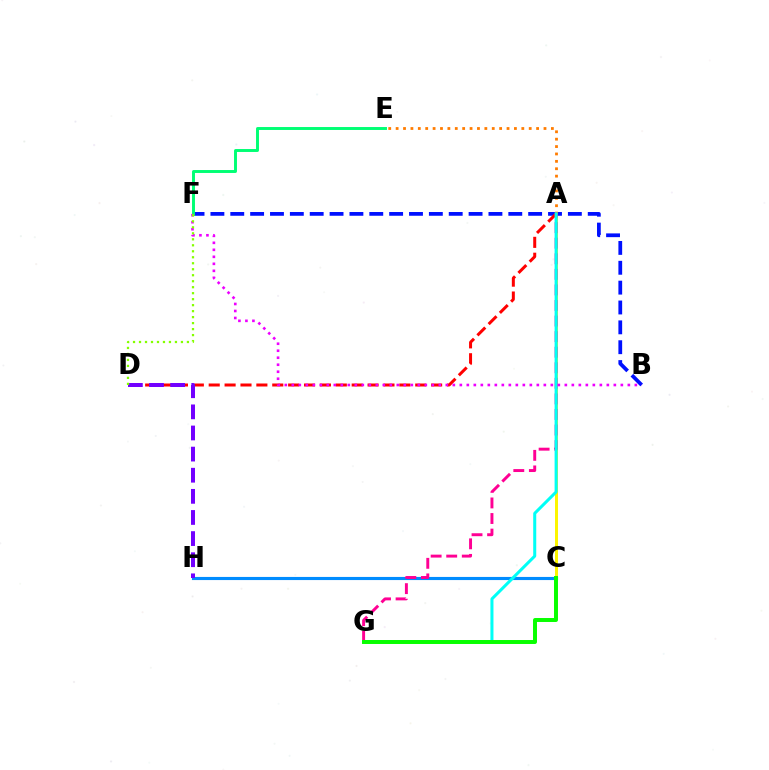{('C', 'H'): [{'color': '#008cff', 'line_style': 'solid', 'thickness': 2.25}], ('A', 'C'): [{'color': '#fcf500', 'line_style': 'solid', 'thickness': 2.15}], ('B', 'F'): [{'color': '#0010ff', 'line_style': 'dashed', 'thickness': 2.7}, {'color': '#ee00ff', 'line_style': 'dotted', 'thickness': 1.9}], ('A', 'G'): [{'color': '#ff0094', 'line_style': 'dashed', 'thickness': 2.11}, {'color': '#00fff6', 'line_style': 'solid', 'thickness': 2.18}], ('A', 'D'): [{'color': '#ff0000', 'line_style': 'dashed', 'thickness': 2.16}], ('A', 'E'): [{'color': '#ff7c00', 'line_style': 'dotted', 'thickness': 2.01}], ('E', 'F'): [{'color': '#00ff74', 'line_style': 'solid', 'thickness': 2.11}], ('D', 'H'): [{'color': '#7200ff', 'line_style': 'dashed', 'thickness': 2.87}], ('D', 'F'): [{'color': '#84ff00', 'line_style': 'dotted', 'thickness': 1.63}], ('C', 'G'): [{'color': '#08ff00', 'line_style': 'solid', 'thickness': 2.85}]}